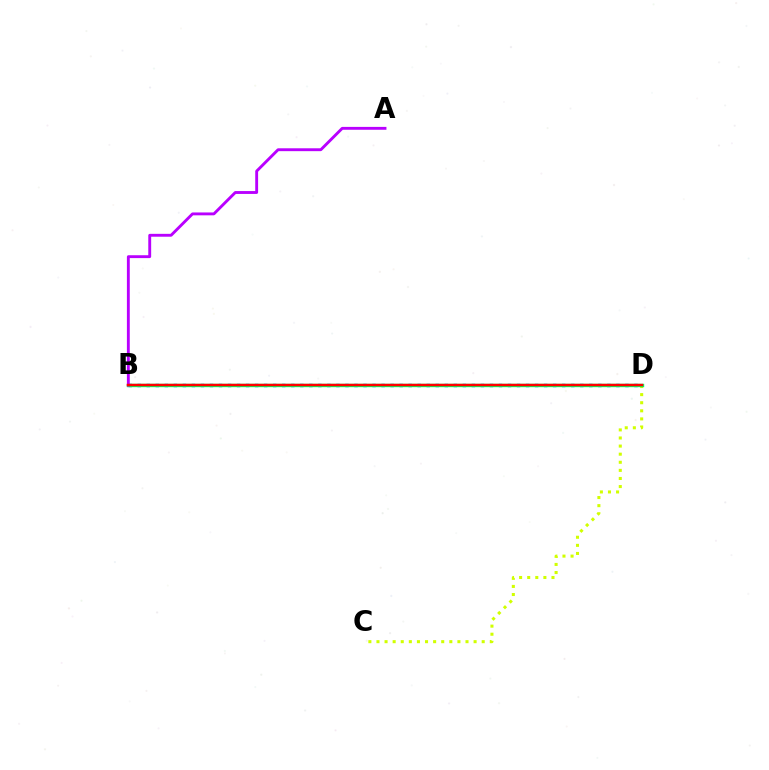{('C', 'D'): [{'color': '#d1ff00', 'line_style': 'dotted', 'thickness': 2.2}], ('B', 'D'): [{'color': '#0074ff', 'line_style': 'dotted', 'thickness': 2.45}, {'color': '#00ff5c', 'line_style': 'solid', 'thickness': 2.43}, {'color': '#ff0000', 'line_style': 'solid', 'thickness': 1.77}], ('A', 'B'): [{'color': '#b900ff', 'line_style': 'solid', 'thickness': 2.07}]}